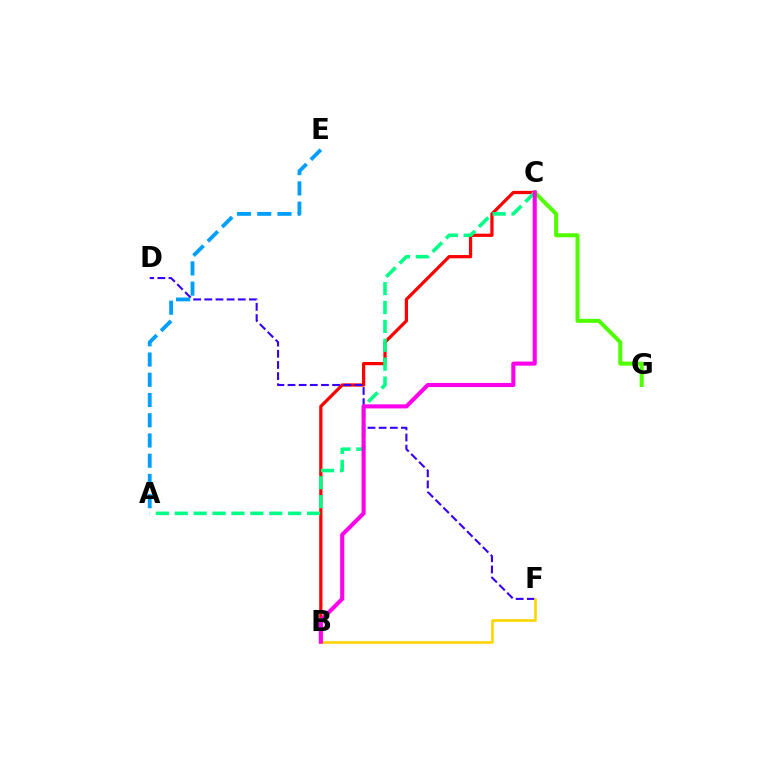{('B', 'C'): [{'color': '#ff0000', 'line_style': 'solid', 'thickness': 2.33}, {'color': '#ff00ed', 'line_style': 'solid', 'thickness': 2.95}], ('A', 'C'): [{'color': '#00ff86', 'line_style': 'dashed', 'thickness': 2.57}], ('C', 'G'): [{'color': '#4fff00', 'line_style': 'solid', 'thickness': 2.9}], ('D', 'F'): [{'color': '#3700ff', 'line_style': 'dashed', 'thickness': 1.52}], ('B', 'F'): [{'color': '#ffd500', 'line_style': 'solid', 'thickness': 1.9}], ('A', 'E'): [{'color': '#009eff', 'line_style': 'dashed', 'thickness': 2.75}]}